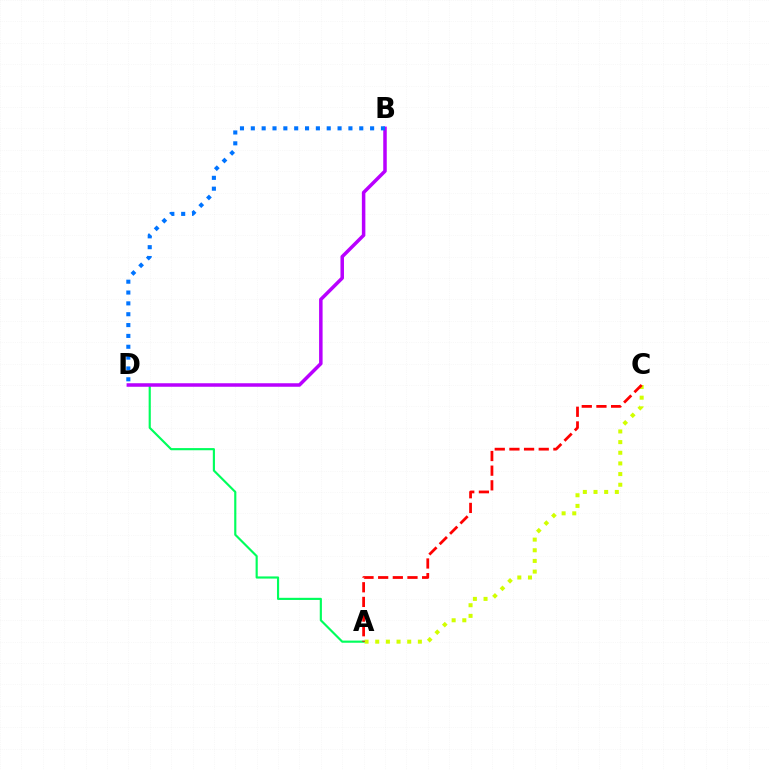{('A', 'C'): [{'color': '#d1ff00', 'line_style': 'dotted', 'thickness': 2.9}, {'color': '#ff0000', 'line_style': 'dashed', 'thickness': 1.99}], ('A', 'D'): [{'color': '#00ff5c', 'line_style': 'solid', 'thickness': 1.55}], ('B', 'D'): [{'color': '#b900ff', 'line_style': 'solid', 'thickness': 2.52}, {'color': '#0074ff', 'line_style': 'dotted', 'thickness': 2.95}]}